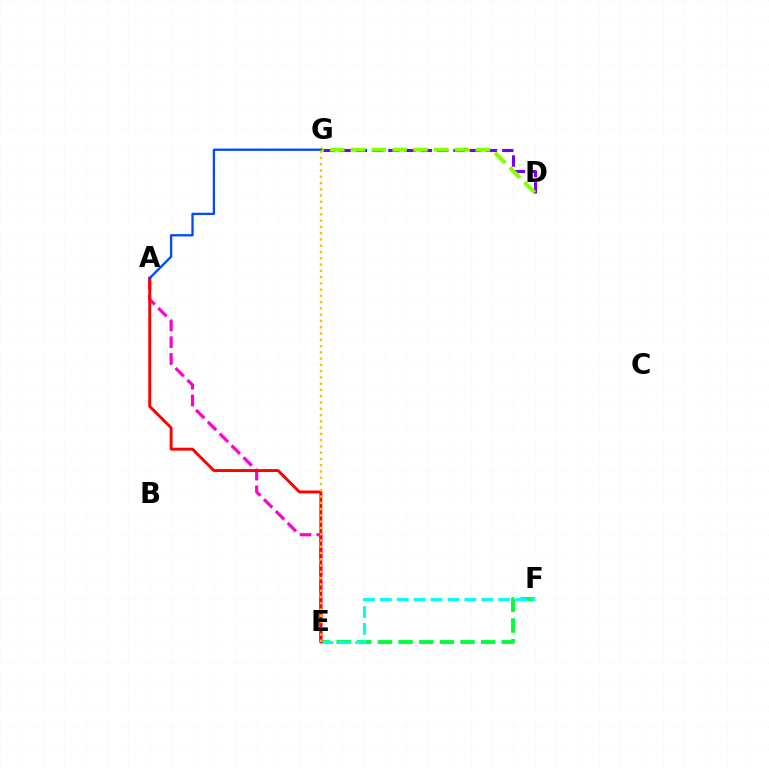{('D', 'G'): [{'color': '#7200ff', 'line_style': 'dashed', 'thickness': 2.21}, {'color': '#84ff00', 'line_style': 'dashed', 'thickness': 2.82}], ('E', 'F'): [{'color': '#00ff39', 'line_style': 'dashed', 'thickness': 2.8}, {'color': '#00fff6', 'line_style': 'dashed', 'thickness': 2.3}], ('A', 'E'): [{'color': '#ff00cf', 'line_style': 'dashed', 'thickness': 2.28}, {'color': '#ff0000', 'line_style': 'solid', 'thickness': 2.1}], ('A', 'G'): [{'color': '#004bff', 'line_style': 'solid', 'thickness': 1.67}], ('E', 'G'): [{'color': '#ffbd00', 'line_style': 'dotted', 'thickness': 1.7}]}